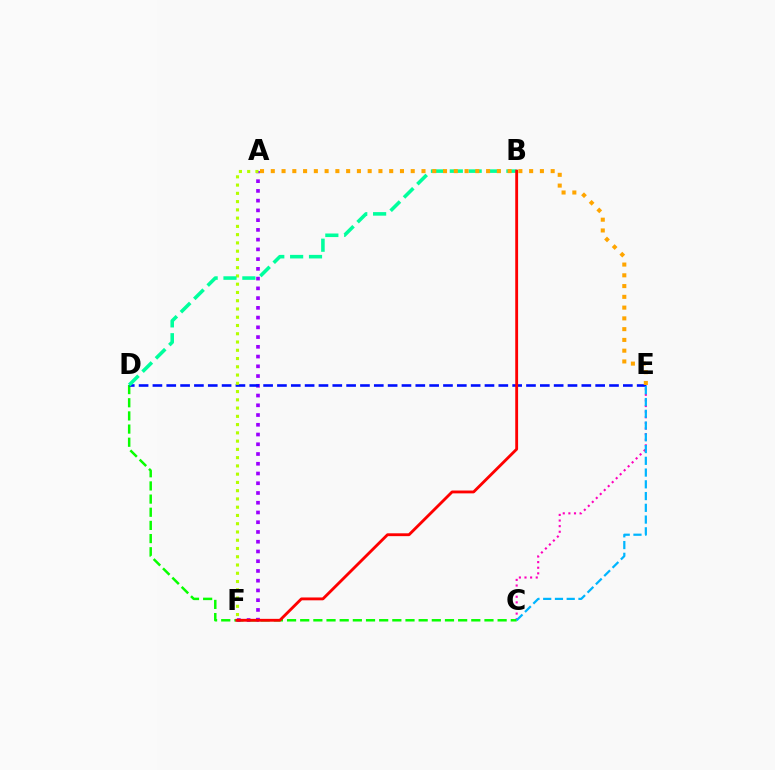{('C', 'E'): [{'color': '#ff00bd', 'line_style': 'dotted', 'thickness': 1.53}, {'color': '#00b5ff', 'line_style': 'dashed', 'thickness': 1.6}], ('C', 'D'): [{'color': '#08ff00', 'line_style': 'dashed', 'thickness': 1.79}], ('A', 'F'): [{'color': '#9b00ff', 'line_style': 'dotted', 'thickness': 2.65}, {'color': '#b3ff00', 'line_style': 'dotted', 'thickness': 2.24}], ('D', 'E'): [{'color': '#0010ff', 'line_style': 'dashed', 'thickness': 1.88}], ('B', 'D'): [{'color': '#00ff9d', 'line_style': 'dashed', 'thickness': 2.56}], ('B', 'F'): [{'color': '#ff0000', 'line_style': 'solid', 'thickness': 2.05}], ('A', 'E'): [{'color': '#ffa500', 'line_style': 'dotted', 'thickness': 2.92}]}